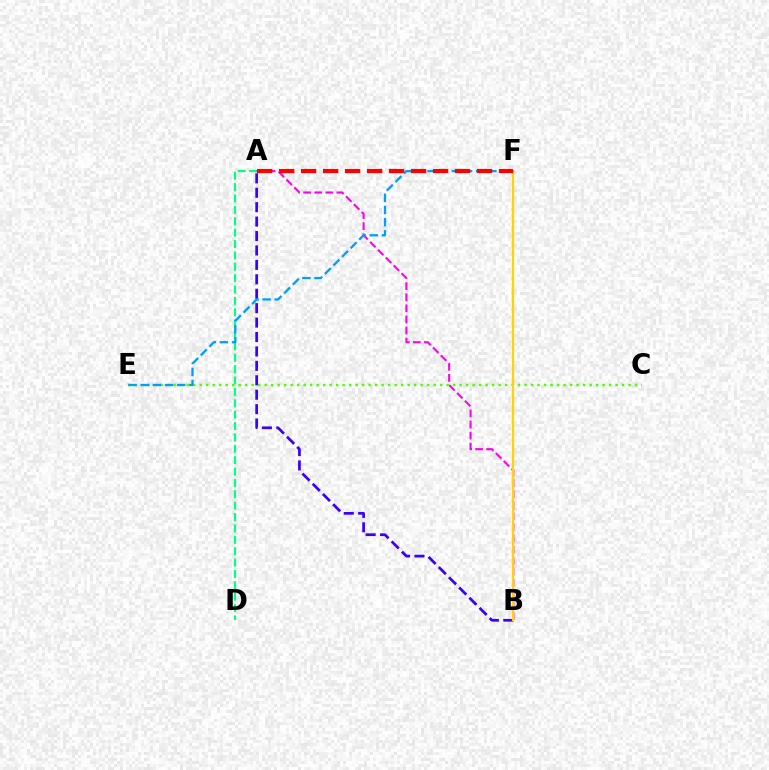{('A', 'B'): [{'color': '#3700ff', 'line_style': 'dashed', 'thickness': 1.96}, {'color': '#ff00ed', 'line_style': 'dashed', 'thickness': 1.51}], ('A', 'D'): [{'color': '#00ff86', 'line_style': 'dashed', 'thickness': 1.55}], ('C', 'E'): [{'color': '#4fff00', 'line_style': 'dotted', 'thickness': 1.77}], ('B', 'F'): [{'color': '#ffd500', 'line_style': 'solid', 'thickness': 1.62}], ('E', 'F'): [{'color': '#009eff', 'line_style': 'dashed', 'thickness': 1.65}], ('A', 'F'): [{'color': '#ff0000', 'line_style': 'dashed', 'thickness': 2.99}]}